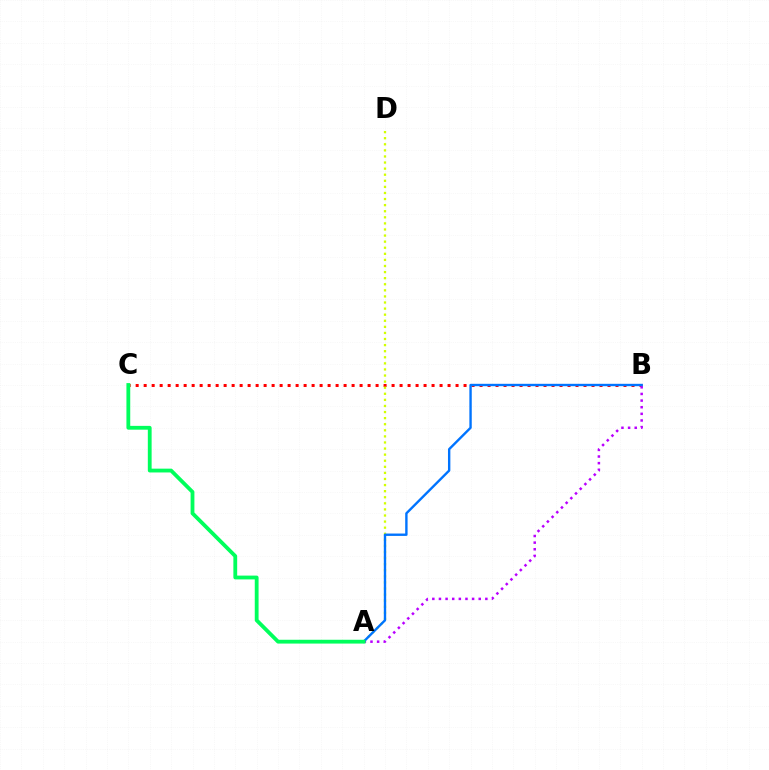{('B', 'C'): [{'color': '#ff0000', 'line_style': 'dotted', 'thickness': 2.17}], ('A', 'D'): [{'color': '#d1ff00', 'line_style': 'dotted', 'thickness': 1.65}], ('A', 'B'): [{'color': '#b900ff', 'line_style': 'dotted', 'thickness': 1.8}, {'color': '#0074ff', 'line_style': 'solid', 'thickness': 1.72}], ('A', 'C'): [{'color': '#00ff5c', 'line_style': 'solid', 'thickness': 2.74}]}